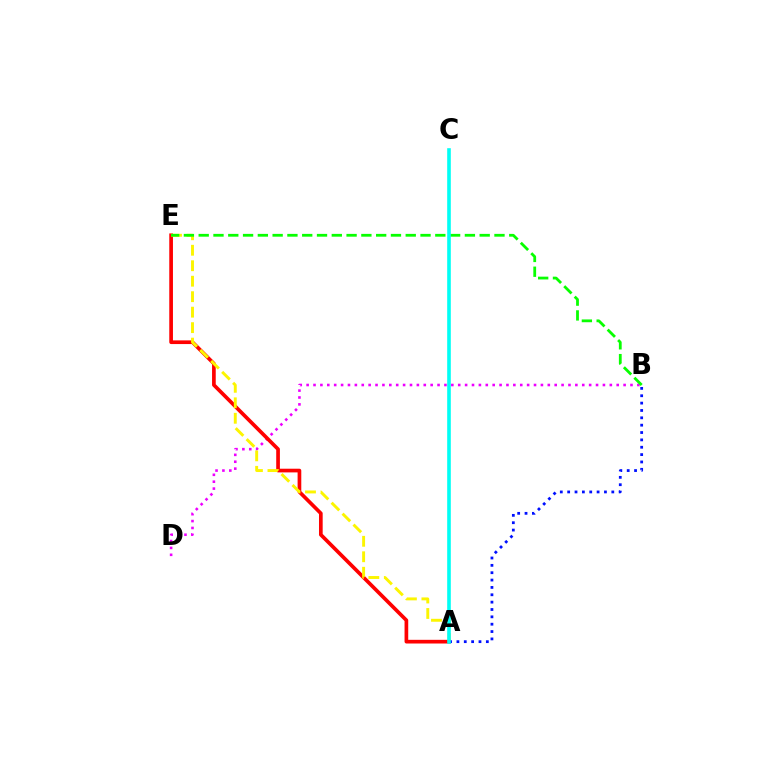{('B', 'D'): [{'color': '#ee00ff', 'line_style': 'dotted', 'thickness': 1.87}], ('A', 'E'): [{'color': '#ff0000', 'line_style': 'solid', 'thickness': 2.65}, {'color': '#fcf500', 'line_style': 'dashed', 'thickness': 2.1}], ('B', 'E'): [{'color': '#08ff00', 'line_style': 'dashed', 'thickness': 2.01}], ('A', 'B'): [{'color': '#0010ff', 'line_style': 'dotted', 'thickness': 2.0}], ('A', 'C'): [{'color': '#00fff6', 'line_style': 'solid', 'thickness': 2.6}]}